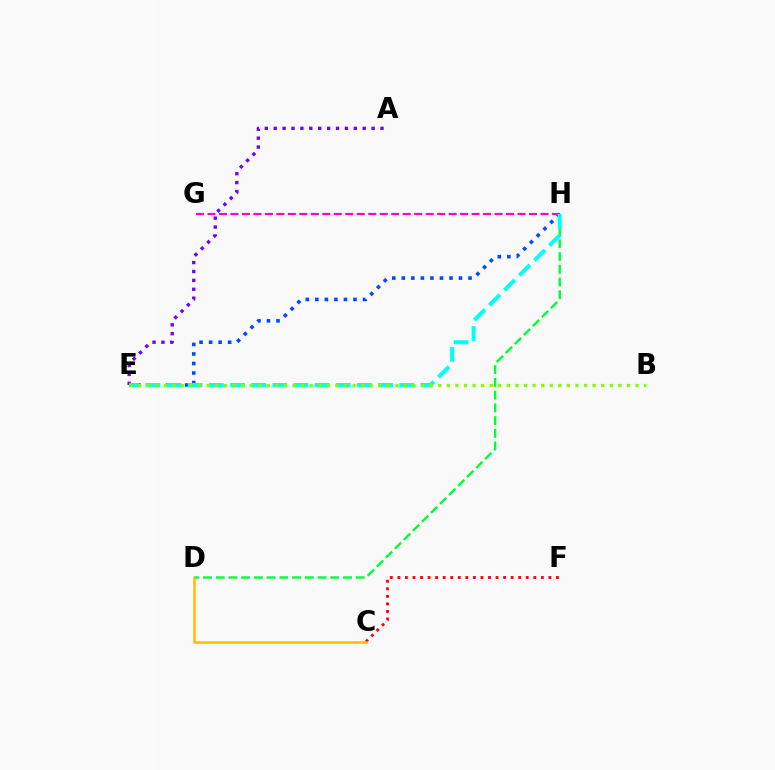{('D', 'H'): [{'color': '#00ff39', 'line_style': 'dashed', 'thickness': 1.73}], ('E', 'H'): [{'color': '#004bff', 'line_style': 'dotted', 'thickness': 2.59}, {'color': '#00fff6', 'line_style': 'dashed', 'thickness': 2.87}], ('A', 'E'): [{'color': '#7200ff', 'line_style': 'dotted', 'thickness': 2.42}], ('G', 'H'): [{'color': '#ff00cf', 'line_style': 'dashed', 'thickness': 1.56}], ('C', 'F'): [{'color': '#ff0000', 'line_style': 'dotted', 'thickness': 2.05}], ('B', 'E'): [{'color': '#84ff00', 'line_style': 'dotted', 'thickness': 2.33}], ('C', 'D'): [{'color': '#ffbd00', 'line_style': 'solid', 'thickness': 1.81}]}